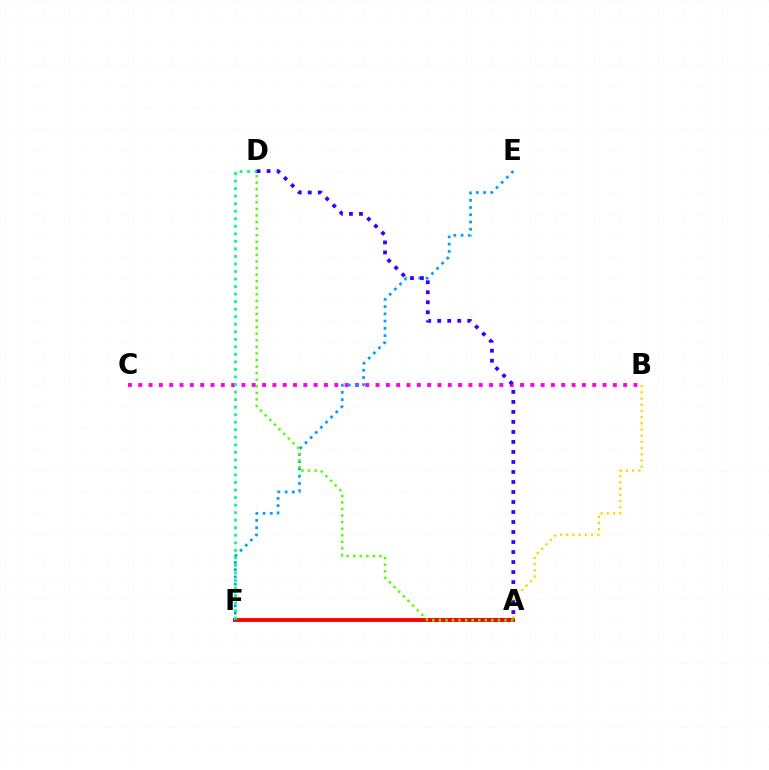{('B', 'C'): [{'color': '#ff00ed', 'line_style': 'dotted', 'thickness': 2.8}], ('A', 'F'): [{'color': '#ff0000', 'line_style': 'solid', 'thickness': 2.81}], ('E', 'F'): [{'color': '#009eff', 'line_style': 'dotted', 'thickness': 1.97}], ('D', 'F'): [{'color': '#00ff86', 'line_style': 'dotted', 'thickness': 2.05}], ('A', 'B'): [{'color': '#ffd500', 'line_style': 'dotted', 'thickness': 1.68}], ('A', 'D'): [{'color': '#4fff00', 'line_style': 'dotted', 'thickness': 1.78}, {'color': '#3700ff', 'line_style': 'dotted', 'thickness': 2.72}]}